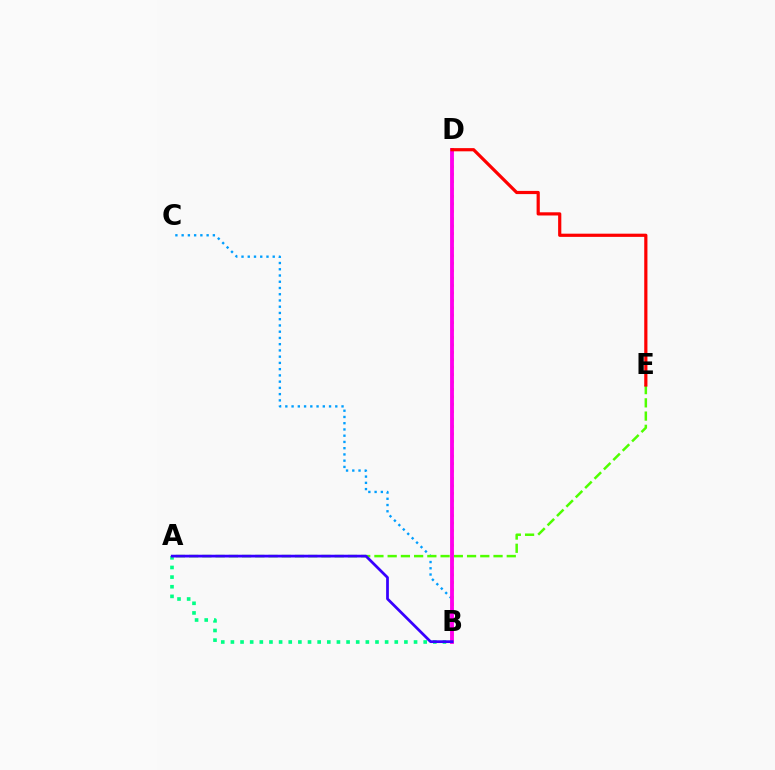{('B', 'C'): [{'color': '#009eff', 'line_style': 'dotted', 'thickness': 1.7}], ('B', 'D'): [{'color': '#ffd500', 'line_style': 'dotted', 'thickness': 2.02}, {'color': '#ff00ed', 'line_style': 'solid', 'thickness': 2.77}], ('A', 'E'): [{'color': '#4fff00', 'line_style': 'dashed', 'thickness': 1.8}], ('A', 'B'): [{'color': '#00ff86', 'line_style': 'dotted', 'thickness': 2.62}, {'color': '#3700ff', 'line_style': 'solid', 'thickness': 1.97}], ('D', 'E'): [{'color': '#ff0000', 'line_style': 'solid', 'thickness': 2.3}]}